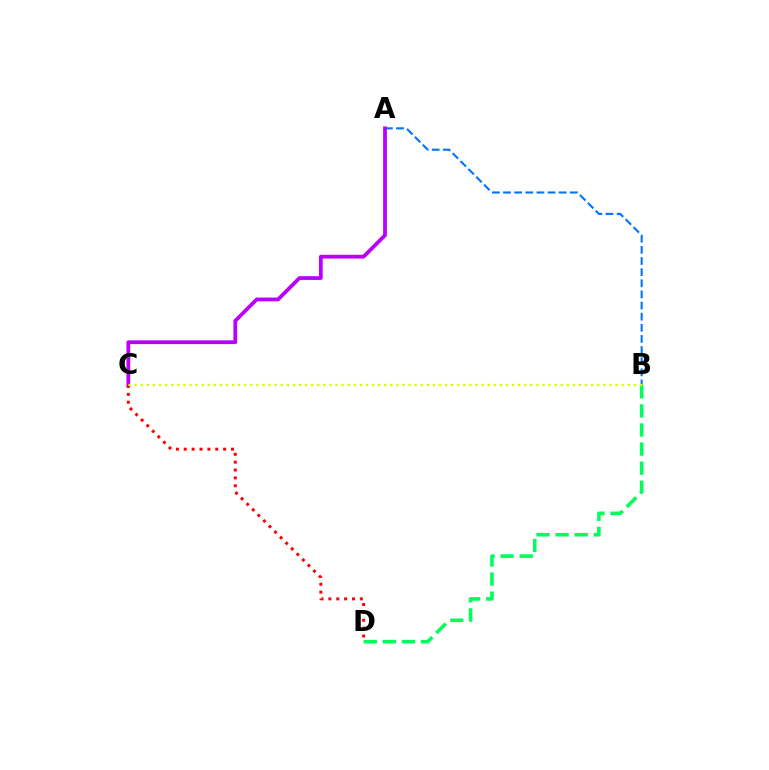{('A', 'B'): [{'color': '#0074ff', 'line_style': 'dashed', 'thickness': 1.51}], ('A', 'C'): [{'color': '#b900ff', 'line_style': 'solid', 'thickness': 2.71}], ('C', 'D'): [{'color': '#ff0000', 'line_style': 'dotted', 'thickness': 2.14}], ('B', 'D'): [{'color': '#00ff5c', 'line_style': 'dashed', 'thickness': 2.59}], ('B', 'C'): [{'color': '#d1ff00', 'line_style': 'dotted', 'thickness': 1.65}]}